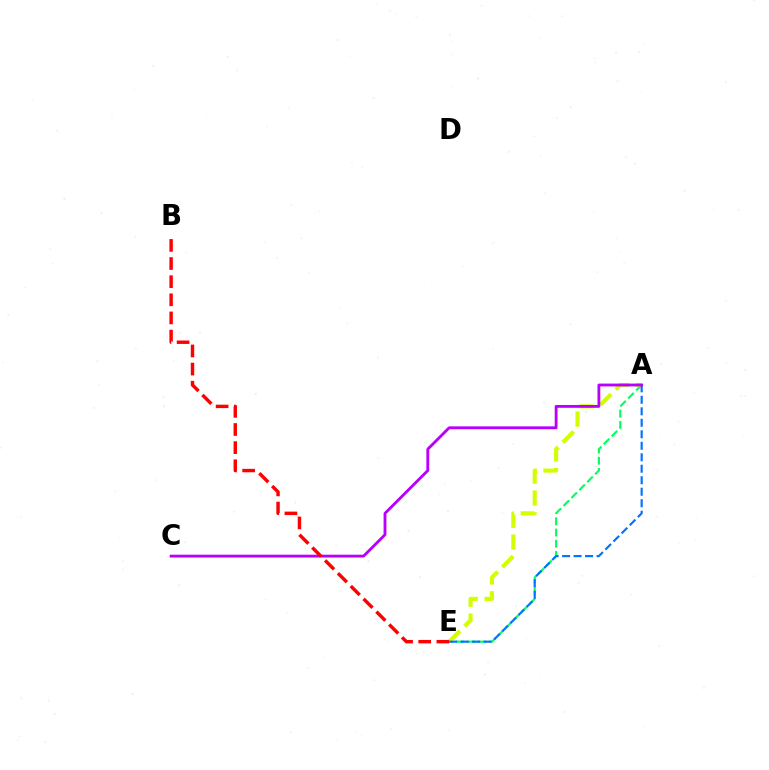{('A', 'E'): [{'color': '#00ff5c', 'line_style': 'dashed', 'thickness': 1.52}, {'color': '#d1ff00', 'line_style': 'dashed', 'thickness': 2.97}, {'color': '#0074ff', 'line_style': 'dashed', 'thickness': 1.56}], ('A', 'C'): [{'color': '#b900ff', 'line_style': 'solid', 'thickness': 2.05}], ('B', 'E'): [{'color': '#ff0000', 'line_style': 'dashed', 'thickness': 2.46}]}